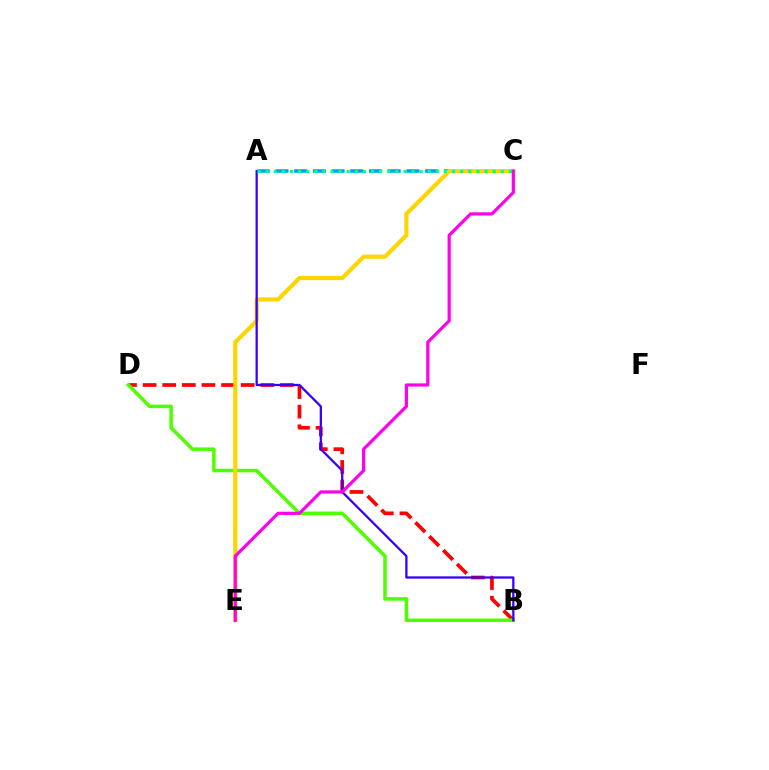{('A', 'C'): [{'color': '#009eff', 'line_style': 'dashed', 'thickness': 2.54}, {'color': '#00ff86', 'line_style': 'dotted', 'thickness': 2.2}], ('B', 'D'): [{'color': '#ff0000', 'line_style': 'dashed', 'thickness': 2.66}, {'color': '#4fff00', 'line_style': 'solid', 'thickness': 2.53}], ('C', 'E'): [{'color': '#ffd500', 'line_style': 'solid', 'thickness': 2.98}, {'color': '#ff00ed', 'line_style': 'solid', 'thickness': 2.3}], ('A', 'B'): [{'color': '#3700ff', 'line_style': 'solid', 'thickness': 1.64}]}